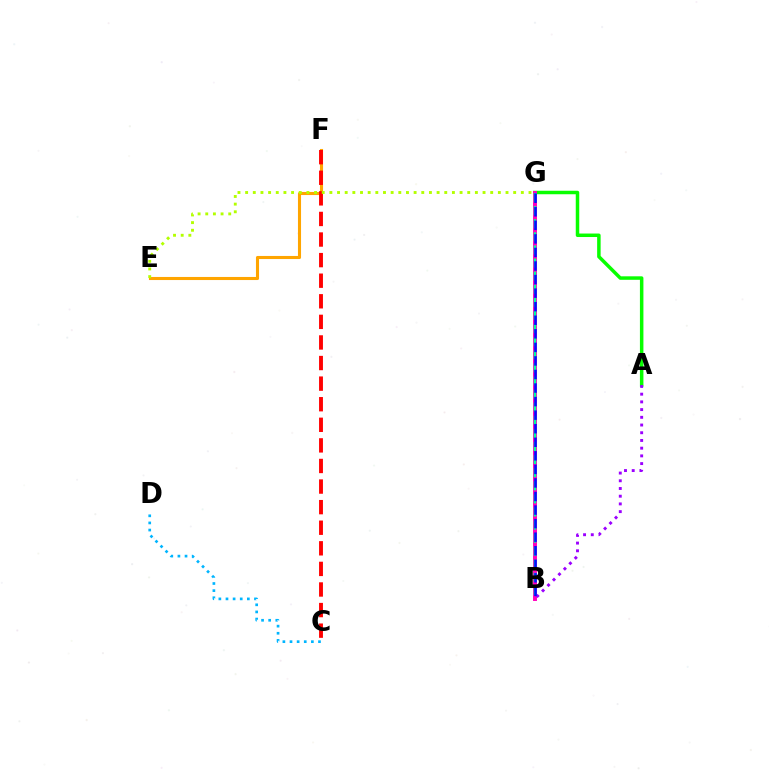{('A', 'G'): [{'color': '#08ff00', 'line_style': 'solid', 'thickness': 2.51}], ('E', 'F'): [{'color': '#ffa500', 'line_style': 'solid', 'thickness': 2.22}], ('B', 'G'): [{'color': '#ff00bd', 'line_style': 'solid', 'thickness': 2.83}, {'color': '#00ff9d', 'line_style': 'dashed', 'thickness': 1.78}, {'color': '#0010ff', 'line_style': 'dashed', 'thickness': 1.84}], ('A', 'B'): [{'color': '#9b00ff', 'line_style': 'dotted', 'thickness': 2.1}], ('C', 'F'): [{'color': '#ff0000', 'line_style': 'dashed', 'thickness': 2.8}], ('C', 'D'): [{'color': '#00b5ff', 'line_style': 'dotted', 'thickness': 1.93}], ('E', 'G'): [{'color': '#b3ff00', 'line_style': 'dotted', 'thickness': 2.08}]}